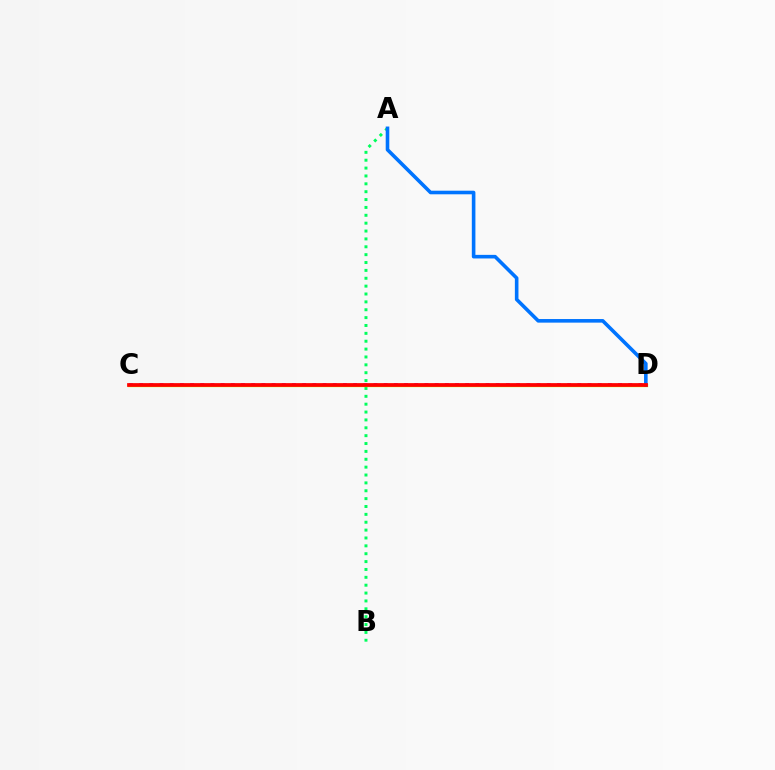{('A', 'B'): [{'color': '#00ff5c', 'line_style': 'dotted', 'thickness': 2.14}], ('C', 'D'): [{'color': '#b900ff', 'line_style': 'dotted', 'thickness': 2.77}, {'color': '#d1ff00', 'line_style': 'solid', 'thickness': 2.39}, {'color': '#ff0000', 'line_style': 'solid', 'thickness': 2.69}], ('A', 'D'): [{'color': '#0074ff', 'line_style': 'solid', 'thickness': 2.59}]}